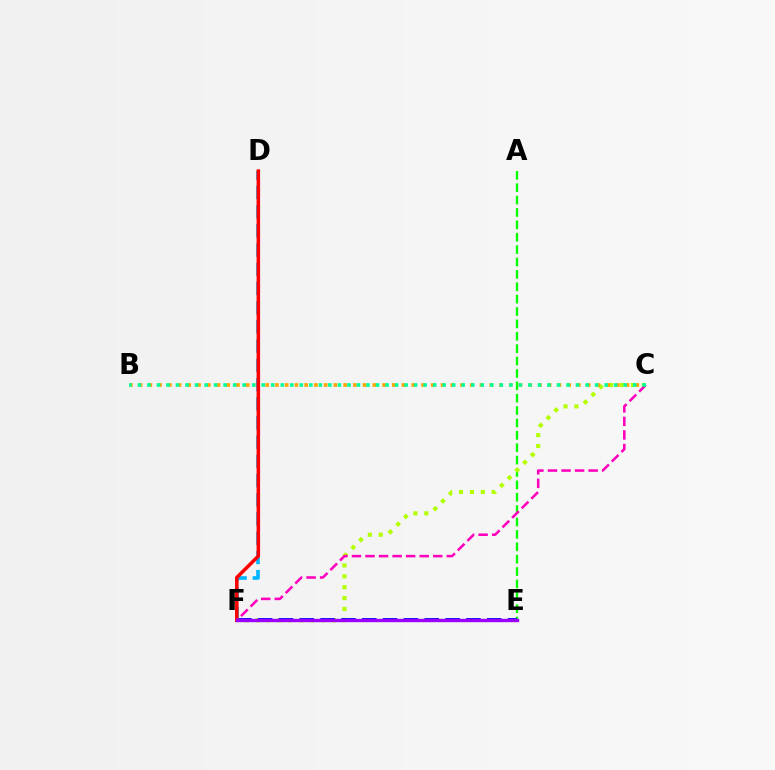{('A', 'E'): [{'color': '#08ff00', 'line_style': 'dashed', 'thickness': 1.68}], ('C', 'F'): [{'color': '#b3ff00', 'line_style': 'dotted', 'thickness': 2.96}, {'color': '#ff00bd', 'line_style': 'dashed', 'thickness': 1.84}], ('B', 'C'): [{'color': '#ffa500', 'line_style': 'dotted', 'thickness': 2.65}, {'color': '#00ff9d', 'line_style': 'dotted', 'thickness': 2.59}], ('E', 'F'): [{'color': '#0010ff', 'line_style': 'dashed', 'thickness': 2.83}, {'color': '#9b00ff', 'line_style': 'solid', 'thickness': 2.43}], ('D', 'F'): [{'color': '#00b5ff', 'line_style': 'dashed', 'thickness': 2.61}, {'color': '#ff0000', 'line_style': 'solid', 'thickness': 2.54}]}